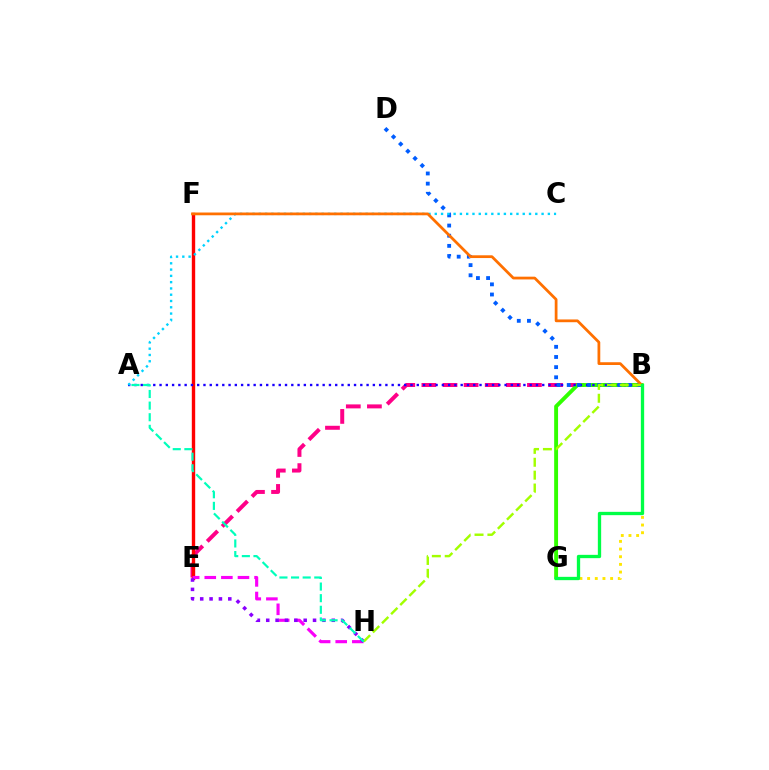{('B', 'G'): [{'color': '#ffe600', 'line_style': 'dotted', 'thickness': 2.08}, {'color': '#31ff00', 'line_style': 'solid', 'thickness': 2.8}, {'color': '#00ff45', 'line_style': 'solid', 'thickness': 2.39}], ('B', 'E'): [{'color': '#ff0088', 'line_style': 'dashed', 'thickness': 2.87}], ('E', 'F'): [{'color': '#ff0000', 'line_style': 'solid', 'thickness': 2.44}], ('E', 'H'): [{'color': '#fa00f9', 'line_style': 'dashed', 'thickness': 2.25}, {'color': '#8a00ff', 'line_style': 'dotted', 'thickness': 2.54}], ('A', 'B'): [{'color': '#1900ff', 'line_style': 'dotted', 'thickness': 1.7}], ('B', 'D'): [{'color': '#005dff', 'line_style': 'dotted', 'thickness': 2.76}], ('A', 'C'): [{'color': '#00d3ff', 'line_style': 'dotted', 'thickness': 1.71}], ('B', 'F'): [{'color': '#ff7000', 'line_style': 'solid', 'thickness': 1.99}], ('B', 'H'): [{'color': '#a2ff00', 'line_style': 'dashed', 'thickness': 1.75}], ('A', 'H'): [{'color': '#00ffbb', 'line_style': 'dashed', 'thickness': 1.58}]}